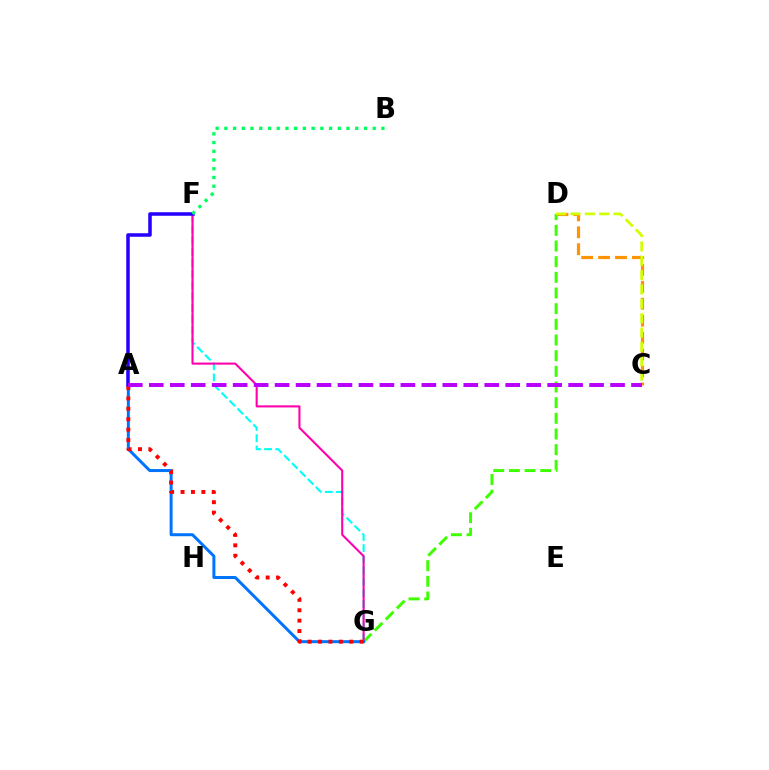{('C', 'D'): [{'color': '#ff9400', 'line_style': 'dashed', 'thickness': 2.3}, {'color': '#d1ff00', 'line_style': 'dashed', 'thickness': 1.95}], ('F', 'G'): [{'color': '#00fff6', 'line_style': 'dashed', 'thickness': 1.52}, {'color': '#ff00ac', 'line_style': 'solid', 'thickness': 1.51}], ('D', 'G'): [{'color': '#3dff00', 'line_style': 'dashed', 'thickness': 2.13}], ('A', 'G'): [{'color': '#0074ff', 'line_style': 'solid', 'thickness': 2.15}, {'color': '#ff0000', 'line_style': 'dotted', 'thickness': 2.83}], ('A', 'F'): [{'color': '#2500ff', 'line_style': 'solid', 'thickness': 2.54}], ('A', 'C'): [{'color': '#b900ff', 'line_style': 'dashed', 'thickness': 2.85}], ('B', 'F'): [{'color': '#00ff5c', 'line_style': 'dotted', 'thickness': 2.37}]}